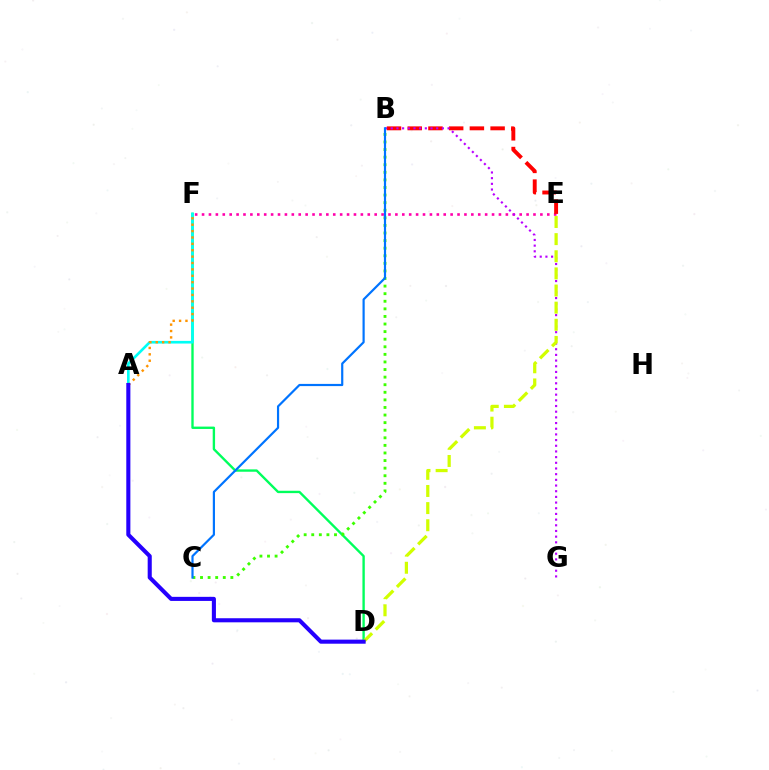{('E', 'F'): [{'color': '#ff00ac', 'line_style': 'dotted', 'thickness': 1.88}], ('D', 'F'): [{'color': '#00ff5c', 'line_style': 'solid', 'thickness': 1.71}], ('A', 'F'): [{'color': '#00fff6', 'line_style': 'solid', 'thickness': 1.91}, {'color': '#ff9400', 'line_style': 'dotted', 'thickness': 1.74}], ('B', 'E'): [{'color': '#ff0000', 'line_style': 'dashed', 'thickness': 2.81}], ('B', 'G'): [{'color': '#b900ff', 'line_style': 'dotted', 'thickness': 1.54}], ('D', 'E'): [{'color': '#d1ff00', 'line_style': 'dashed', 'thickness': 2.33}], ('B', 'C'): [{'color': '#3dff00', 'line_style': 'dotted', 'thickness': 2.06}, {'color': '#0074ff', 'line_style': 'solid', 'thickness': 1.57}], ('A', 'D'): [{'color': '#2500ff', 'line_style': 'solid', 'thickness': 2.94}]}